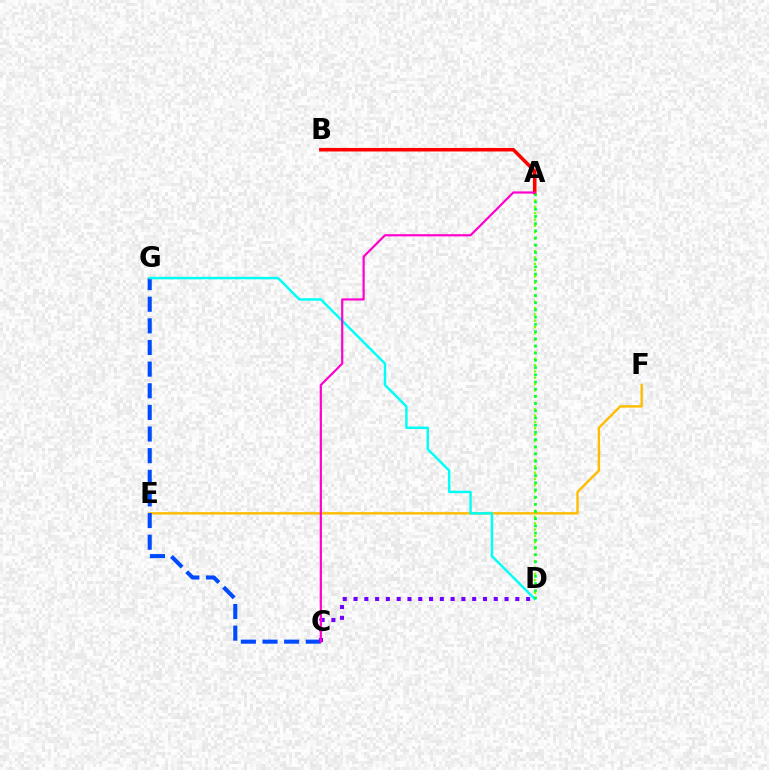{('E', 'F'): [{'color': '#ffbd00', 'line_style': 'solid', 'thickness': 1.73}], ('A', 'D'): [{'color': '#84ff00', 'line_style': 'dotted', 'thickness': 1.72}, {'color': '#00ff39', 'line_style': 'dotted', 'thickness': 1.96}], ('C', 'G'): [{'color': '#004bff', 'line_style': 'dashed', 'thickness': 2.94}], ('D', 'G'): [{'color': '#00fff6', 'line_style': 'solid', 'thickness': 1.76}], ('A', 'B'): [{'color': '#ff0000', 'line_style': 'solid', 'thickness': 2.54}], ('C', 'D'): [{'color': '#7200ff', 'line_style': 'dotted', 'thickness': 2.93}], ('A', 'C'): [{'color': '#ff00cf', 'line_style': 'solid', 'thickness': 1.58}]}